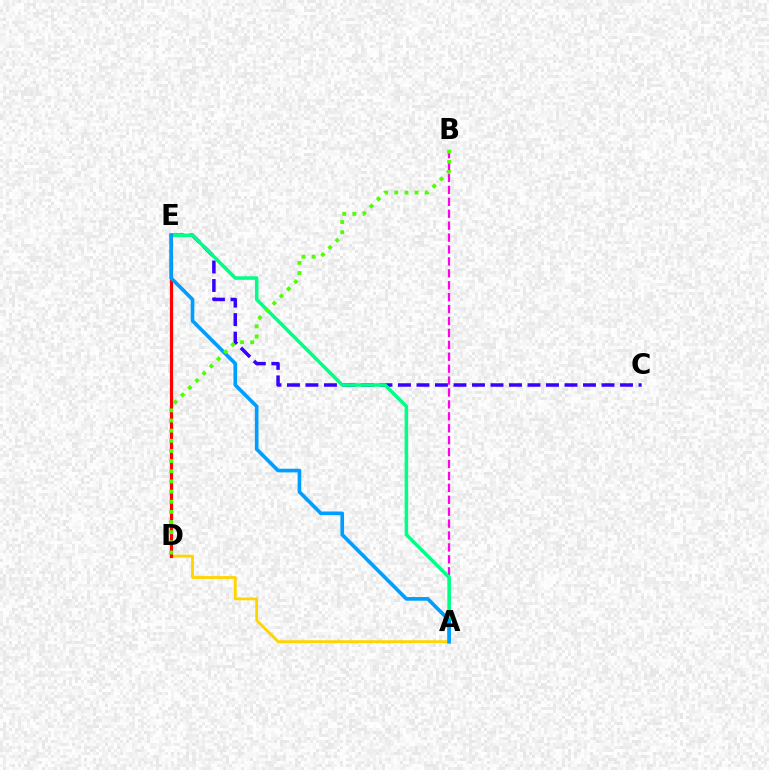{('C', 'E'): [{'color': '#3700ff', 'line_style': 'dashed', 'thickness': 2.51}], ('A', 'B'): [{'color': '#ff00ed', 'line_style': 'dashed', 'thickness': 1.62}], ('A', 'D'): [{'color': '#ffd500', 'line_style': 'solid', 'thickness': 2.04}], ('A', 'E'): [{'color': '#00ff86', 'line_style': 'solid', 'thickness': 2.55}, {'color': '#009eff', 'line_style': 'solid', 'thickness': 2.63}], ('D', 'E'): [{'color': '#ff0000', 'line_style': 'solid', 'thickness': 2.29}], ('B', 'D'): [{'color': '#4fff00', 'line_style': 'dotted', 'thickness': 2.76}]}